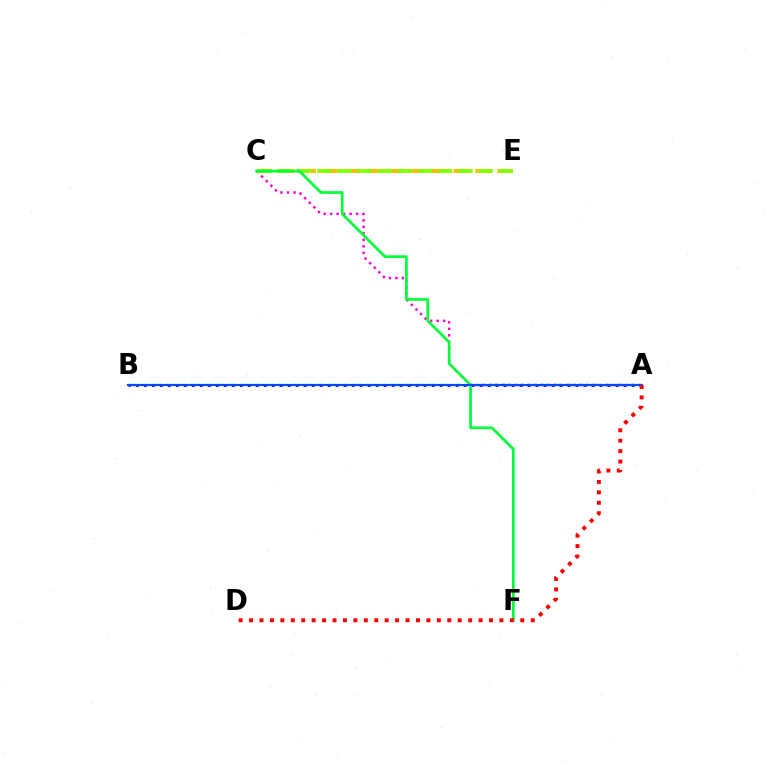{('A', 'B'): [{'color': '#00fff6', 'line_style': 'dashed', 'thickness': 1.7}, {'color': '#7200ff', 'line_style': 'dotted', 'thickness': 2.17}, {'color': '#004bff', 'line_style': 'solid', 'thickness': 1.52}], ('A', 'C'): [{'color': '#ff00cf', 'line_style': 'dotted', 'thickness': 1.77}], ('C', 'E'): [{'color': '#ffbd00', 'line_style': 'dashed', 'thickness': 2.97}, {'color': '#84ff00', 'line_style': 'dashed', 'thickness': 2.74}], ('C', 'F'): [{'color': '#00ff39', 'line_style': 'solid', 'thickness': 1.94}], ('A', 'D'): [{'color': '#ff0000', 'line_style': 'dotted', 'thickness': 2.83}]}